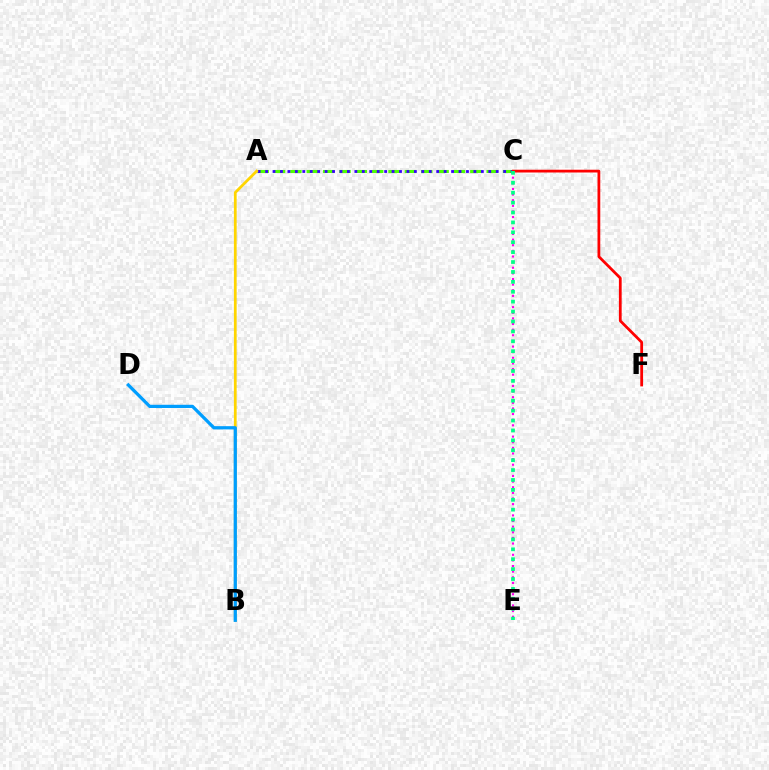{('A', 'C'): [{'color': '#4fff00', 'line_style': 'dashed', 'thickness': 2.22}, {'color': '#3700ff', 'line_style': 'dotted', 'thickness': 2.02}], ('A', 'B'): [{'color': '#ffd500', 'line_style': 'solid', 'thickness': 1.98}], ('B', 'D'): [{'color': '#009eff', 'line_style': 'solid', 'thickness': 2.33}], ('C', 'F'): [{'color': '#ff0000', 'line_style': 'solid', 'thickness': 1.99}], ('C', 'E'): [{'color': '#ff00ed', 'line_style': 'dotted', 'thickness': 1.53}, {'color': '#00ff86', 'line_style': 'dotted', 'thickness': 2.69}]}